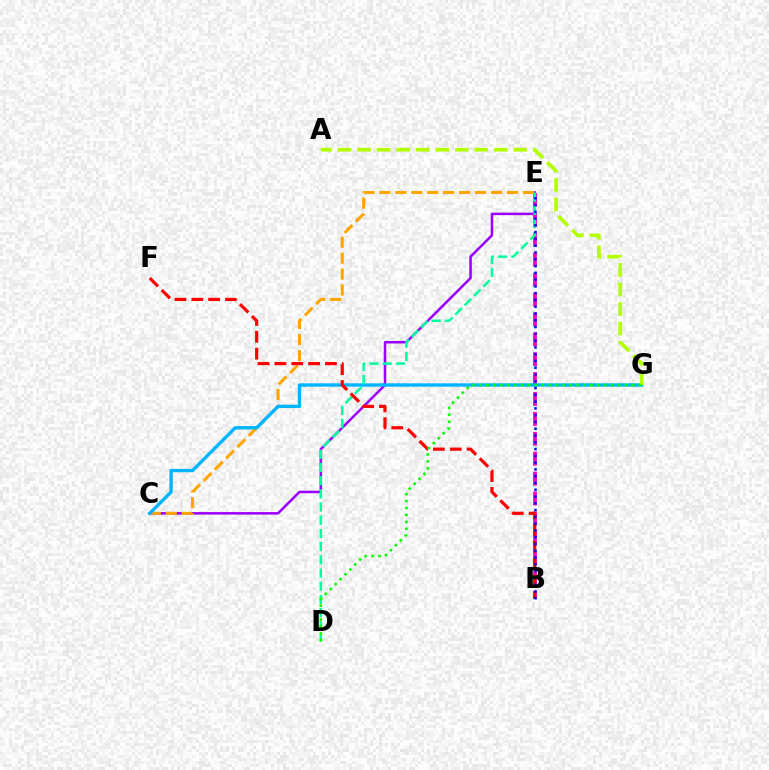{('C', 'E'): [{'color': '#9b00ff', 'line_style': 'solid', 'thickness': 1.81}, {'color': '#ffa500', 'line_style': 'dashed', 'thickness': 2.17}], ('B', 'E'): [{'color': '#ff00bd', 'line_style': 'dashed', 'thickness': 2.7}, {'color': '#0010ff', 'line_style': 'dotted', 'thickness': 1.84}], ('C', 'G'): [{'color': '#00b5ff', 'line_style': 'solid', 'thickness': 2.43}], ('A', 'G'): [{'color': '#b3ff00', 'line_style': 'dashed', 'thickness': 2.65}], ('D', 'E'): [{'color': '#00ff9d', 'line_style': 'dashed', 'thickness': 1.79}], ('B', 'F'): [{'color': '#ff0000', 'line_style': 'dashed', 'thickness': 2.29}], ('D', 'G'): [{'color': '#08ff00', 'line_style': 'dotted', 'thickness': 1.88}]}